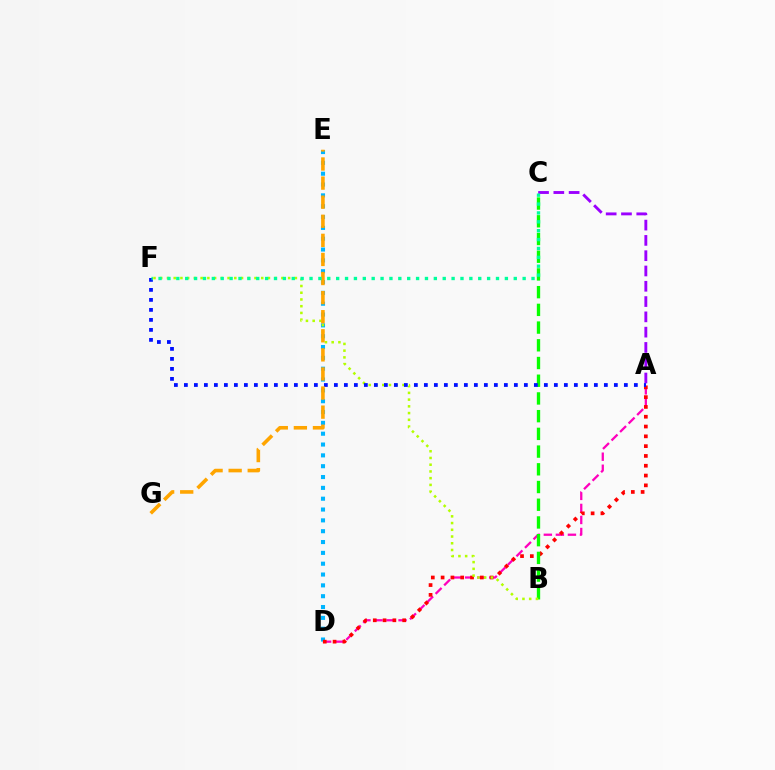{('A', 'D'): [{'color': '#ff00bd', 'line_style': 'dashed', 'thickness': 1.64}, {'color': '#ff0000', 'line_style': 'dotted', 'thickness': 2.66}], ('D', 'E'): [{'color': '#00b5ff', 'line_style': 'dotted', 'thickness': 2.94}], ('A', 'C'): [{'color': '#9b00ff', 'line_style': 'dashed', 'thickness': 2.08}], ('B', 'C'): [{'color': '#08ff00', 'line_style': 'dashed', 'thickness': 2.41}], ('B', 'F'): [{'color': '#b3ff00', 'line_style': 'dotted', 'thickness': 1.83}], ('A', 'F'): [{'color': '#0010ff', 'line_style': 'dotted', 'thickness': 2.72}], ('E', 'G'): [{'color': '#ffa500', 'line_style': 'dashed', 'thickness': 2.59}], ('C', 'F'): [{'color': '#00ff9d', 'line_style': 'dotted', 'thickness': 2.41}]}